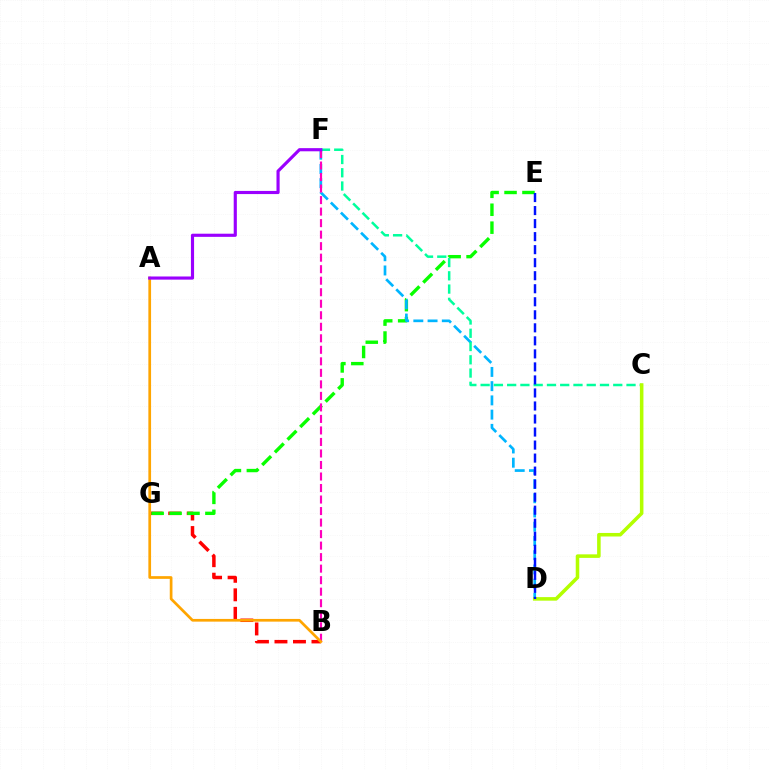{('B', 'G'): [{'color': '#ff0000', 'line_style': 'dashed', 'thickness': 2.51}], ('E', 'G'): [{'color': '#08ff00', 'line_style': 'dashed', 'thickness': 2.43}], ('D', 'F'): [{'color': '#00b5ff', 'line_style': 'dashed', 'thickness': 1.93}], ('B', 'F'): [{'color': '#ff00bd', 'line_style': 'dashed', 'thickness': 1.56}], ('C', 'F'): [{'color': '#00ff9d', 'line_style': 'dashed', 'thickness': 1.8}], ('A', 'B'): [{'color': '#ffa500', 'line_style': 'solid', 'thickness': 1.95}], ('C', 'D'): [{'color': '#b3ff00', 'line_style': 'solid', 'thickness': 2.55}], ('A', 'F'): [{'color': '#9b00ff', 'line_style': 'solid', 'thickness': 2.26}], ('D', 'E'): [{'color': '#0010ff', 'line_style': 'dashed', 'thickness': 1.77}]}